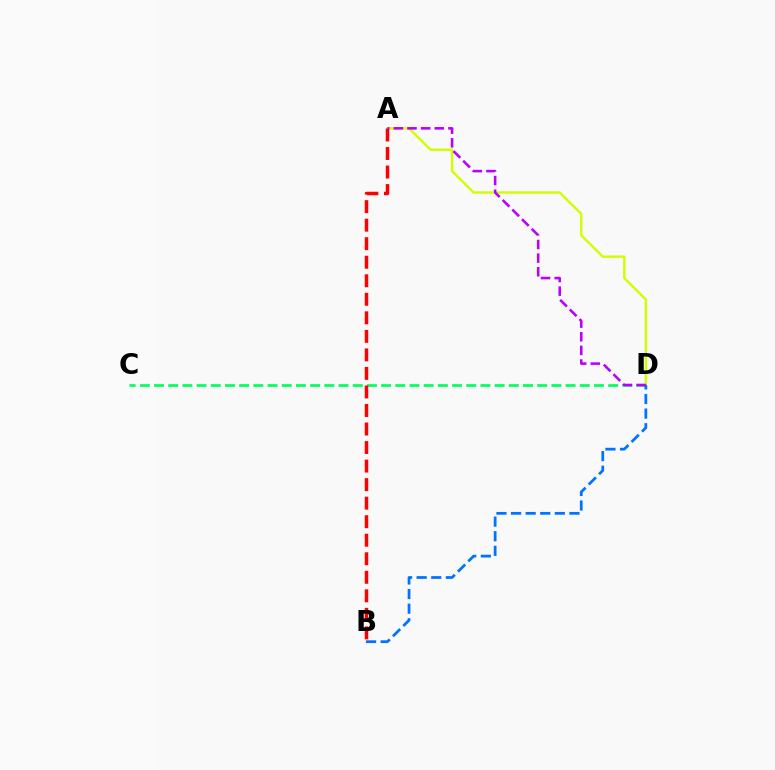{('A', 'D'): [{'color': '#d1ff00', 'line_style': 'solid', 'thickness': 1.75}, {'color': '#b900ff', 'line_style': 'dashed', 'thickness': 1.85}], ('C', 'D'): [{'color': '#00ff5c', 'line_style': 'dashed', 'thickness': 1.93}], ('A', 'B'): [{'color': '#ff0000', 'line_style': 'dashed', 'thickness': 2.52}], ('B', 'D'): [{'color': '#0074ff', 'line_style': 'dashed', 'thickness': 1.98}]}